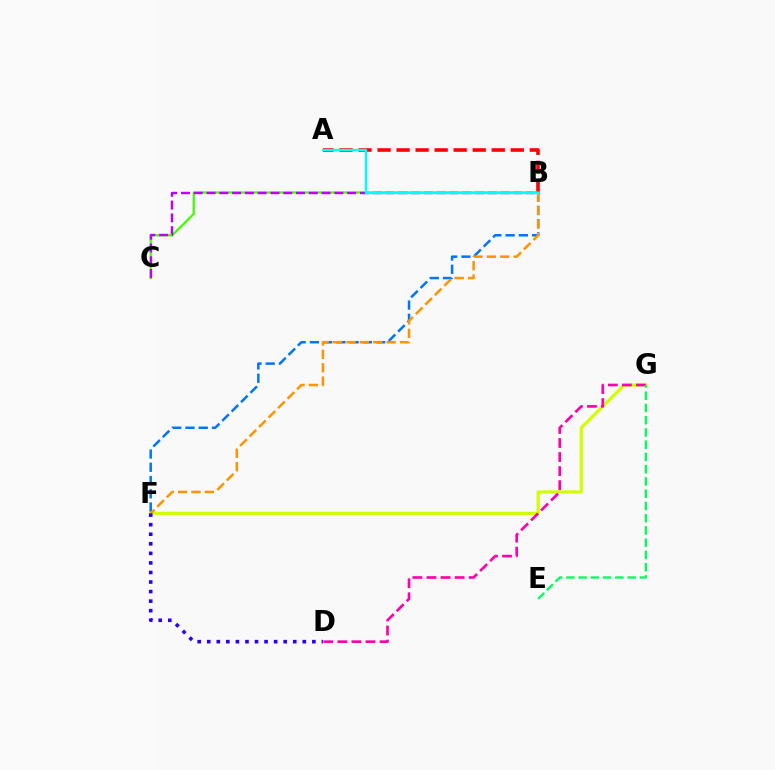{('A', 'B'): [{'color': '#ff0000', 'line_style': 'dashed', 'thickness': 2.59}, {'color': '#00fff6', 'line_style': 'solid', 'thickness': 1.7}], ('F', 'G'): [{'color': '#d1ff00', 'line_style': 'solid', 'thickness': 2.31}], ('B', 'F'): [{'color': '#0074ff', 'line_style': 'dashed', 'thickness': 1.8}, {'color': '#ff9400', 'line_style': 'dashed', 'thickness': 1.82}], ('B', 'C'): [{'color': '#3dff00', 'line_style': 'solid', 'thickness': 1.61}, {'color': '#b900ff', 'line_style': 'dashed', 'thickness': 1.74}], ('D', 'G'): [{'color': '#ff00ac', 'line_style': 'dashed', 'thickness': 1.91}], ('E', 'G'): [{'color': '#00ff5c', 'line_style': 'dashed', 'thickness': 1.66}], ('D', 'F'): [{'color': '#2500ff', 'line_style': 'dotted', 'thickness': 2.6}]}